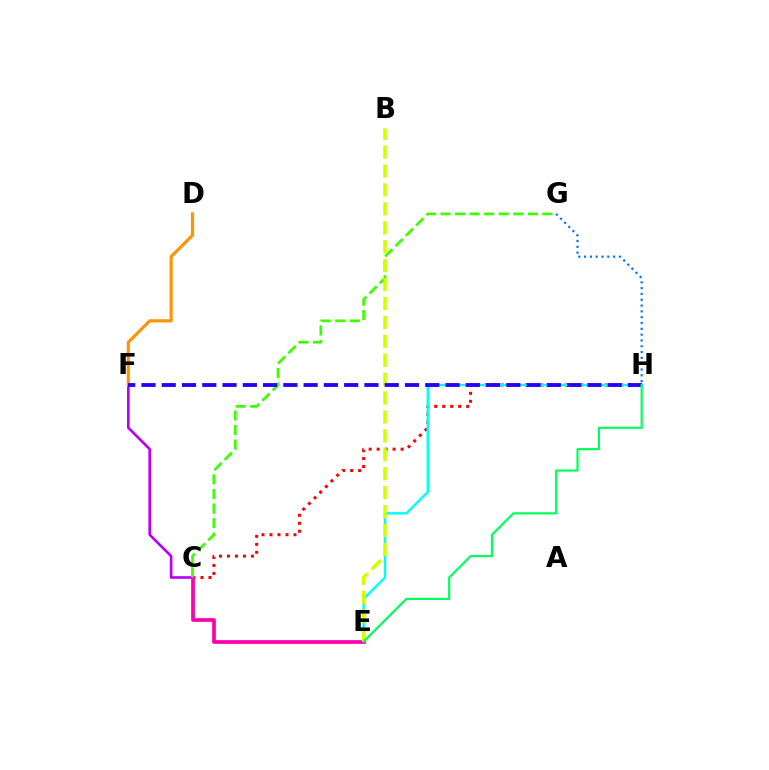{('G', 'H'): [{'color': '#0074ff', 'line_style': 'dotted', 'thickness': 1.58}], ('C', 'H'): [{'color': '#ff0000', 'line_style': 'dotted', 'thickness': 2.17}], ('C', 'F'): [{'color': '#b900ff', 'line_style': 'solid', 'thickness': 1.92}], ('E', 'H'): [{'color': '#00fff6', 'line_style': 'solid', 'thickness': 1.74}, {'color': '#00ff5c', 'line_style': 'solid', 'thickness': 1.56}], ('C', 'E'): [{'color': '#ff00ac', 'line_style': 'solid', 'thickness': 2.67}], ('C', 'G'): [{'color': '#3dff00', 'line_style': 'dashed', 'thickness': 1.98}], ('D', 'F'): [{'color': '#ff9400', 'line_style': 'solid', 'thickness': 2.27}], ('B', 'E'): [{'color': '#d1ff00', 'line_style': 'dashed', 'thickness': 2.57}], ('F', 'H'): [{'color': '#2500ff', 'line_style': 'dashed', 'thickness': 2.75}]}